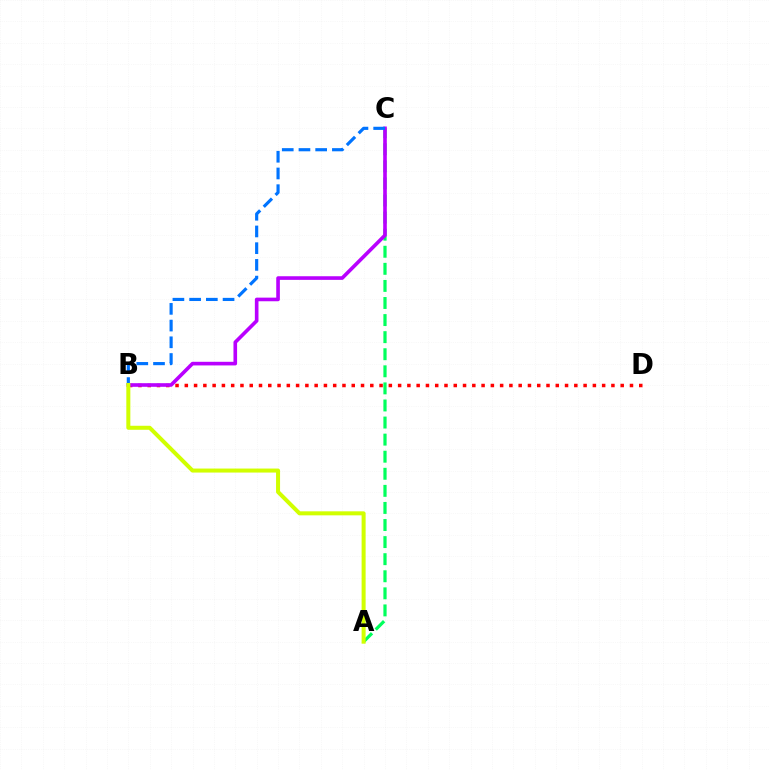{('B', 'D'): [{'color': '#ff0000', 'line_style': 'dotted', 'thickness': 2.52}], ('A', 'C'): [{'color': '#00ff5c', 'line_style': 'dashed', 'thickness': 2.32}], ('B', 'C'): [{'color': '#b900ff', 'line_style': 'solid', 'thickness': 2.61}, {'color': '#0074ff', 'line_style': 'dashed', 'thickness': 2.27}], ('A', 'B'): [{'color': '#d1ff00', 'line_style': 'solid', 'thickness': 2.89}]}